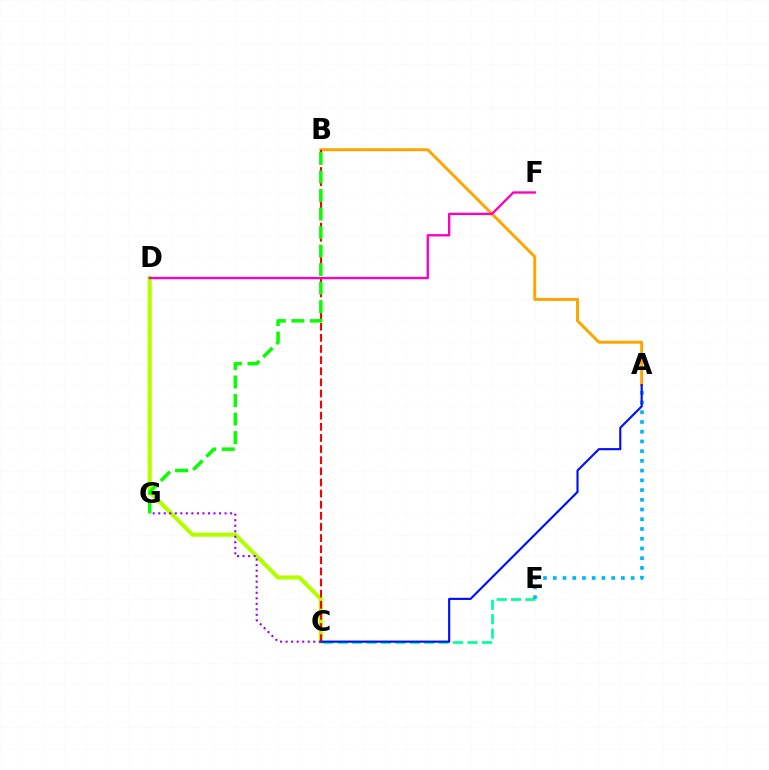{('C', 'D'): [{'color': '#b3ff00', 'line_style': 'solid', 'thickness': 2.99}], ('A', 'B'): [{'color': '#ffa500', 'line_style': 'solid', 'thickness': 2.13}], ('C', 'E'): [{'color': '#00ff9d', 'line_style': 'dashed', 'thickness': 1.96}], ('B', 'C'): [{'color': '#ff0000', 'line_style': 'dashed', 'thickness': 1.51}], ('A', 'E'): [{'color': '#00b5ff', 'line_style': 'dotted', 'thickness': 2.64}], ('D', 'F'): [{'color': '#ff00bd', 'line_style': 'solid', 'thickness': 1.68}], ('A', 'C'): [{'color': '#0010ff', 'line_style': 'solid', 'thickness': 1.55}], ('B', 'G'): [{'color': '#08ff00', 'line_style': 'dashed', 'thickness': 2.52}], ('C', 'G'): [{'color': '#9b00ff', 'line_style': 'dotted', 'thickness': 1.5}]}